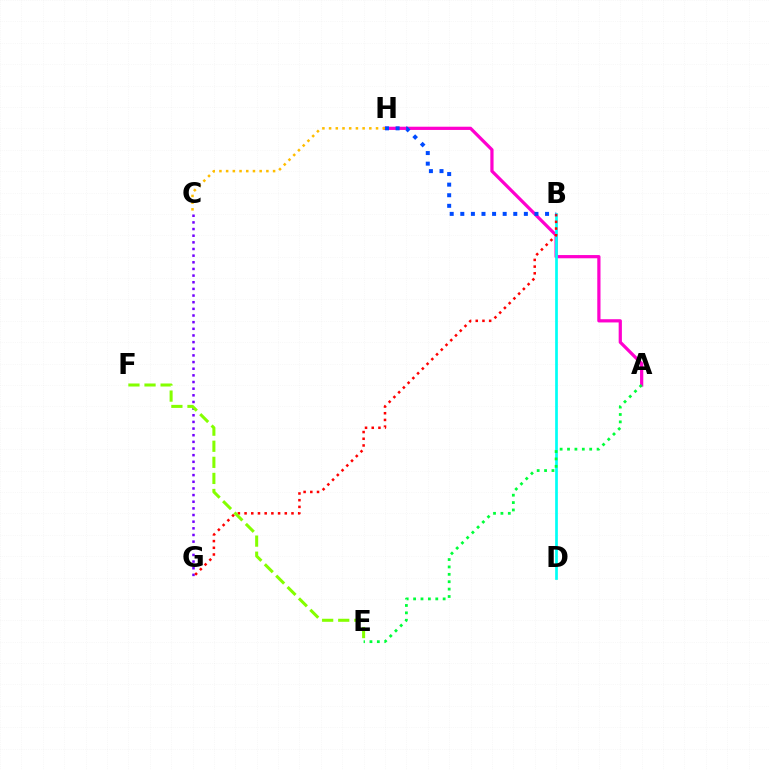{('A', 'H'): [{'color': '#ff00cf', 'line_style': 'solid', 'thickness': 2.32}], ('C', 'G'): [{'color': '#7200ff', 'line_style': 'dotted', 'thickness': 1.81}], ('B', 'D'): [{'color': '#00fff6', 'line_style': 'solid', 'thickness': 1.95}], ('B', 'G'): [{'color': '#ff0000', 'line_style': 'dotted', 'thickness': 1.82}], ('B', 'H'): [{'color': '#004bff', 'line_style': 'dotted', 'thickness': 2.88}], ('A', 'E'): [{'color': '#00ff39', 'line_style': 'dotted', 'thickness': 2.01}], ('E', 'F'): [{'color': '#84ff00', 'line_style': 'dashed', 'thickness': 2.18}], ('C', 'H'): [{'color': '#ffbd00', 'line_style': 'dotted', 'thickness': 1.82}]}